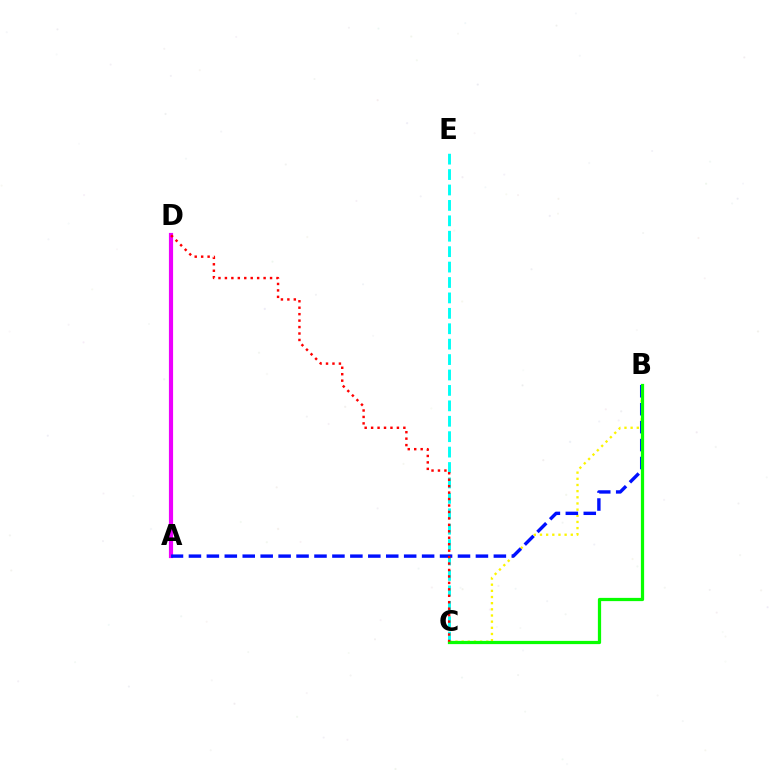{('B', 'C'): [{'color': '#fcf500', 'line_style': 'dotted', 'thickness': 1.67}, {'color': '#08ff00', 'line_style': 'solid', 'thickness': 2.33}], ('A', 'D'): [{'color': '#ee00ff', 'line_style': 'solid', 'thickness': 3.0}], ('C', 'E'): [{'color': '#00fff6', 'line_style': 'dashed', 'thickness': 2.09}], ('A', 'B'): [{'color': '#0010ff', 'line_style': 'dashed', 'thickness': 2.44}], ('C', 'D'): [{'color': '#ff0000', 'line_style': 'dotted', 'thickness': 1.75}]}